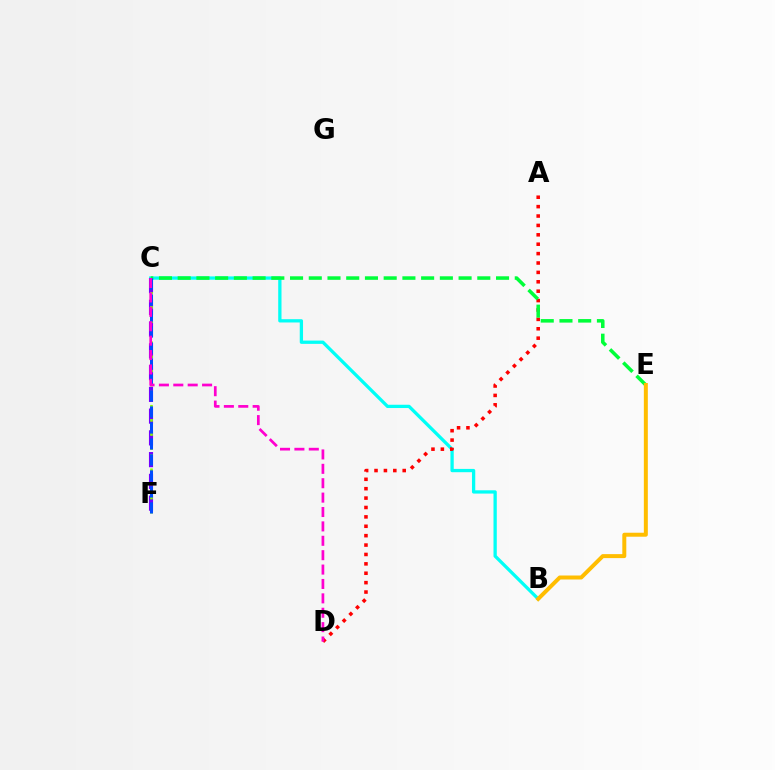{('B', 'C'): [{'color': '#00fff6', 'line_style': 'solid', 'thickness': 2.36}], ('A', 'D'): [{'color': '#ff0000', 'line_style': 'dotted', 'thickness': 2.55}], ('C', 'E'): [{'color': '#00ff39', 'line_style': 'dashed', 'thickness': 2.54}], ('B', 'E'): [{'color': '#ffbd00', 'line_style': 'solid', 'thickness': 2.87}], ('C', 'F'): [{'color': '#7200ff', 'line_style': 'dashed', 'thickness': 2.96}, {'color': '#84ff00', 'line_style': 'dotted', 'thickness': 1.92}, {'color': '#004bff', 'line_style': 'dashed', 'thickness': 2.17}], ('C', 'D'): [{'color': '#ff00cf', 'line_style': 'dashed', 'thickness': 1.96}]}